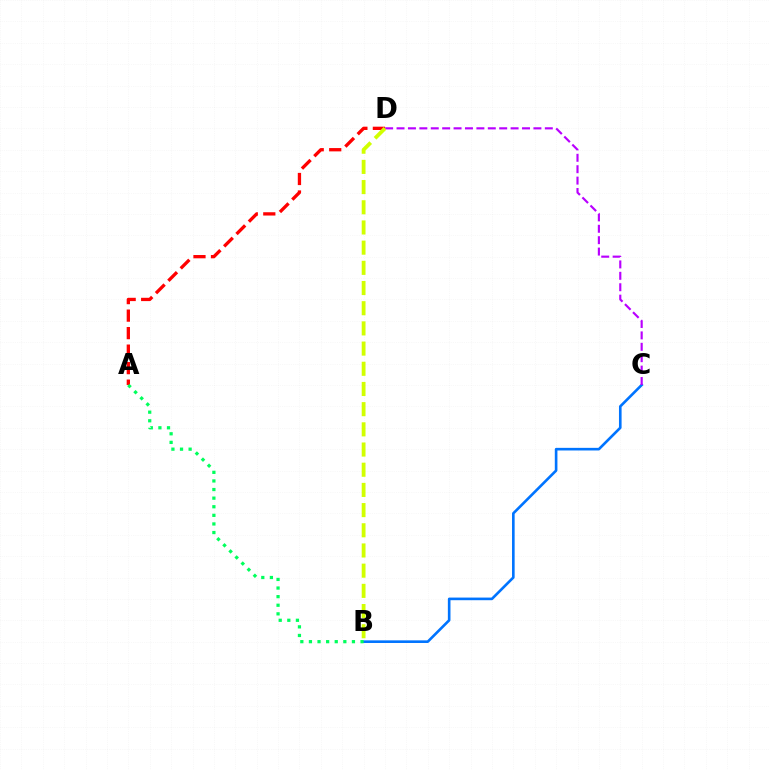{('A', 'D'): [{'color': '#ff0000', 'line_style': 'dashed', 'thickness': 2.38}], ('B', 'C'): [{'color': '#0074ff', 'line_style': 'solid', 'thickness': 1.89}], ('C', 'D'): [{'color': '#b900ff', 'line_style': 'dashed', 'thickness': 1.55}], ('B', 'D'): [{'color': '#d1ff00', 'line_style': 'dashed', 'thickness': 2.74}], ('A', 'B'): [{'color': '#00ff5c', 'line_style': 'dotted', 'thickness': 2.34}]}